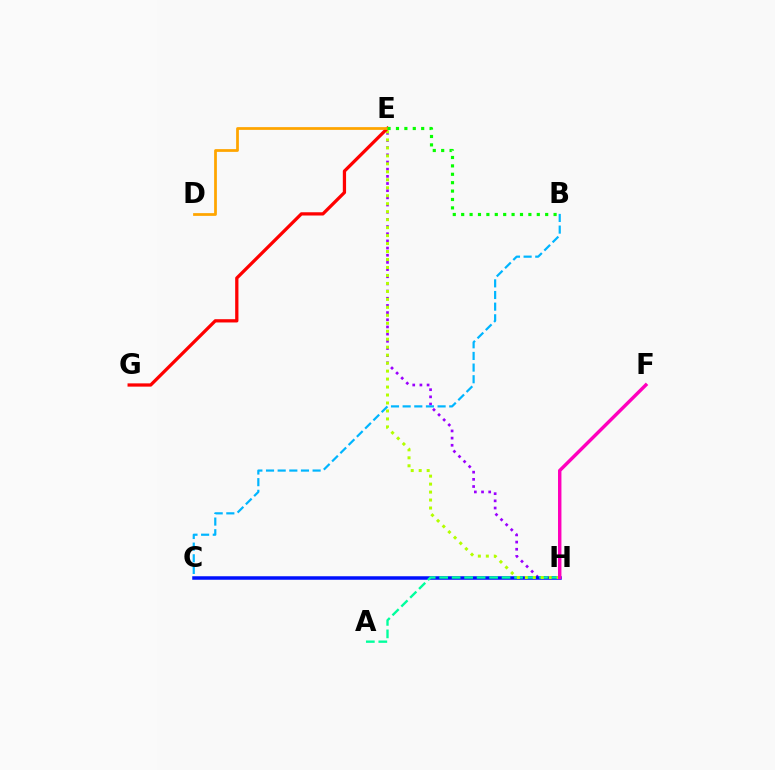{('E', 'H'): [{'color': '#9b00ff', 'line_style': 'dotted', 'thickness': 1.95}, {'color': '#b3ff00', 'line_style': 'dotted', 'thickness': 2.17}], ('B', 'C'): [{'color': '#00b5ff', 'line_style': 'dashed', 'thickness': 1.58}], ('C', 'H'): [{'color': '#0010ff', 'line_style': 'solid', 'thickness': 2.53}], ('A', 'H'): [{'color': '#00ff9d', 'line_style': 'dashed', 'thickness': 1.7}], ('E', 'G'): [{'color': '#ff0000', 'line_style': 'solid', 'thickness': 2.35}], ('F', 'H'): [{'color': '#ff00bd', 'line_style': 'solid', 'thickness': 2.46}], ('D', 'E'): [{'color': '#ffa500', 'line_style': 'solid', 'thickness': 1.98}], ('B', 'E'): [{'color': '#08ff00', 'line_style': 'dotted', 'thickness': 2.28}]}